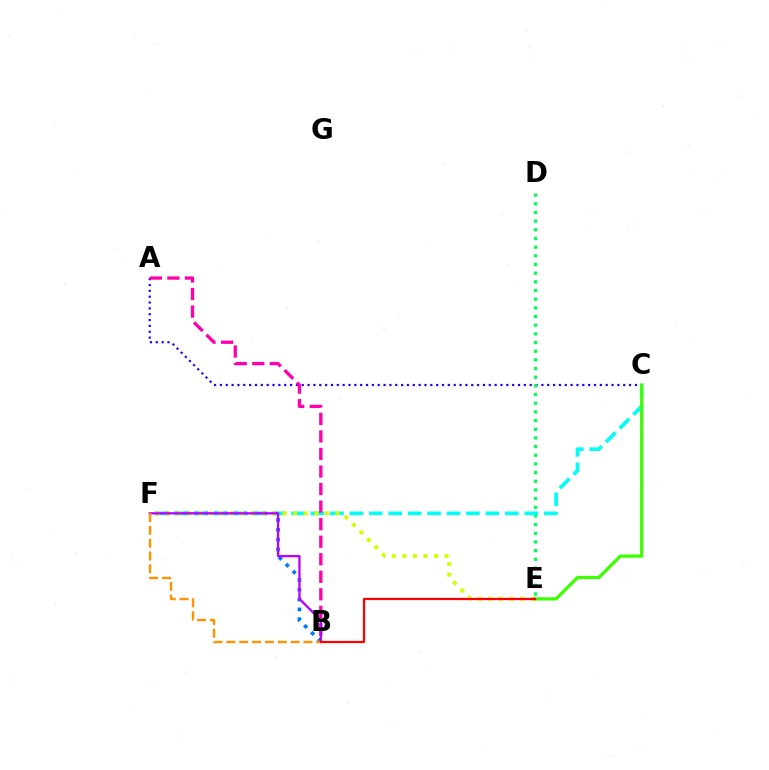{('B', 'F'): [{'color': '#0074ff', 'line_style': 'dotted', 'thickness': 2.67}, {'color': '#b900ff', 'line_style': 'solid', 'thickness': 1.65}, {'color': '#ff9400', 'line_style': 'dashed', 'thickness': 1.74}], ('A', 'C'): [{'color': '#2500ff', 'line_style': 'dotted', 'thickness': 1.59}], ('D', 'E'): [{'color': '#00ff5c', 'line_style': 'dotted', 'thickness': 2.36}], ('C', 'F'): [{'color': '#00fff6', 'line_style': 'dashed', 'thickness': 2.64}], ('E', 'F'): [{'color': '#d1ff00', 'line_style': 'dotted', 'thickness': 2.87}], ('A', 'B'): [{'color': '#ff00ac', 'line_style': 'dashed', 'thickness': 2.38}], ('C', 'E'): [{'color': '#3dff00', 'line_style': 'solid', 'thickness': 2.32}], ('B', 'E'): [{'color': '#ff0000', 'line_style': 'solid', 'thickness': 1.6}]}